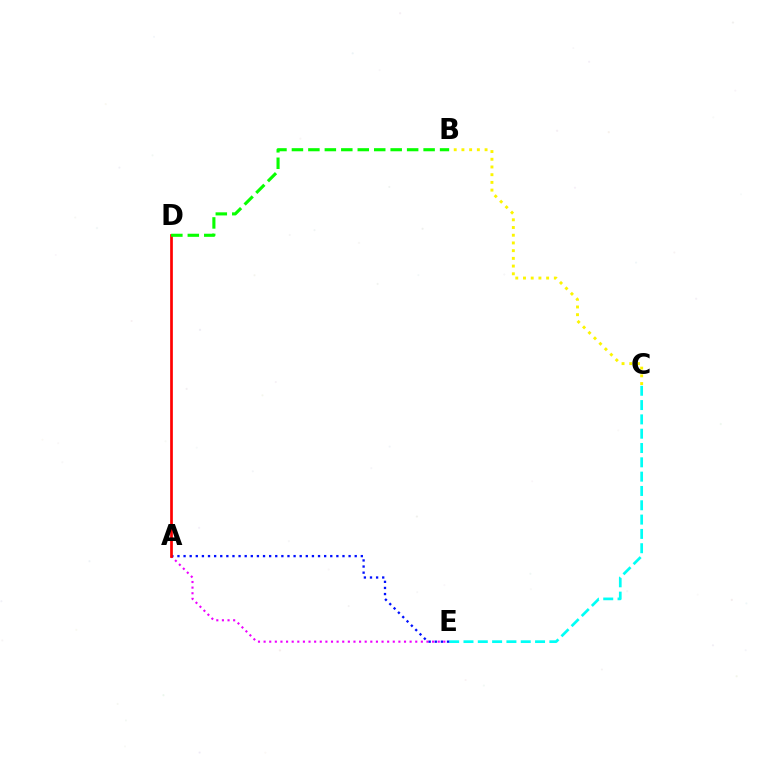{('C', 'E'): [{'color': '#00fff6', 'line_style': 'dashed', 'thickness': 1.94}], ('A', 'E'): [{'color': '#ee00ff', 'line_style': 'dotted', 'thickness': 1.53}, {'color': '#0010ff', 'line_style': 'dotted', 'thickness': 1.66}], ('B', 'C'): [{'color': '#fcf500', 'line_style': 'dotted', 'thickness': 2.1}], ('A', 'D'): [{'color': '#ff0000', 'line_style': 'solid', 'thickness': 1.95}], ('B', 'D'): [{'color': '#08ff00', 'line_style': 'dashed', 'thickness': 2.24}]}